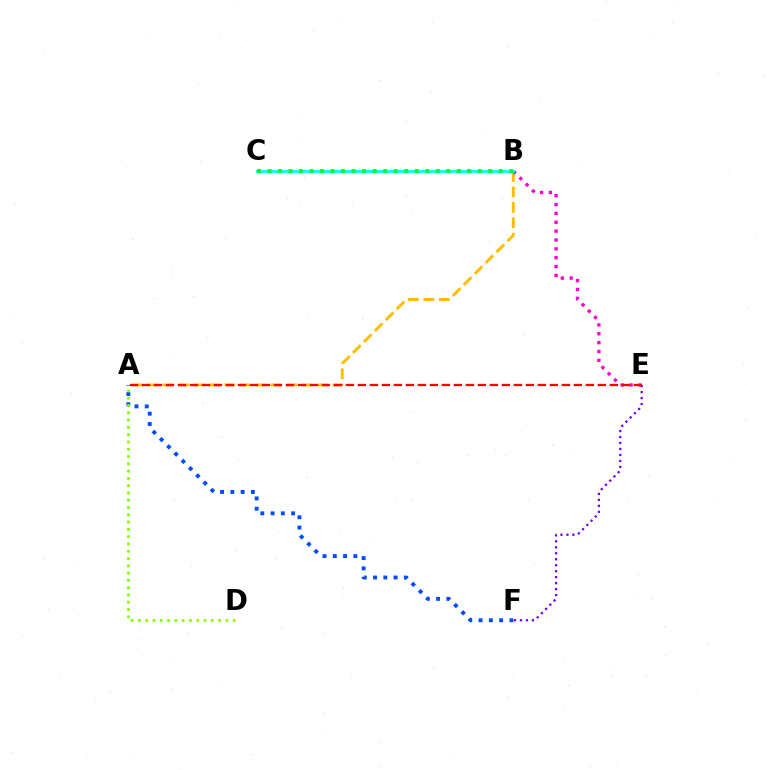{('A', 'B'): [{'color': '#ffbd00', 'line_style': 'dashed', 'thickness': 2.1}], ('B', 'E'): [{'color': '#ff00cf', 'line_style': 'dotted', 'thickness': 2.41}], ('B', 'C'): [{'color': '#00fff6', 'line_style': 'solid', 'thickness': 2.03}, {'color': '#00ff39', 'line_style': 'dotted', 'thickness': 2.86}], ('A', 'F'): [{'color': '#004bff', 'line_style': 'dotted', 'thickness': 2.79}], ('A', 'D'): [{'color': '#84ff00', 'line_style': 'dotted', 'thickness': 1.98}], ('A', 'E'): [{'color': '#ff0000', 'line_style': 'dashed', 'thickness': 1.63}], ('E', 'F'): [{'color': '#7200ff', 'line_style': 'dotted', 'thickness': 1.62}]}